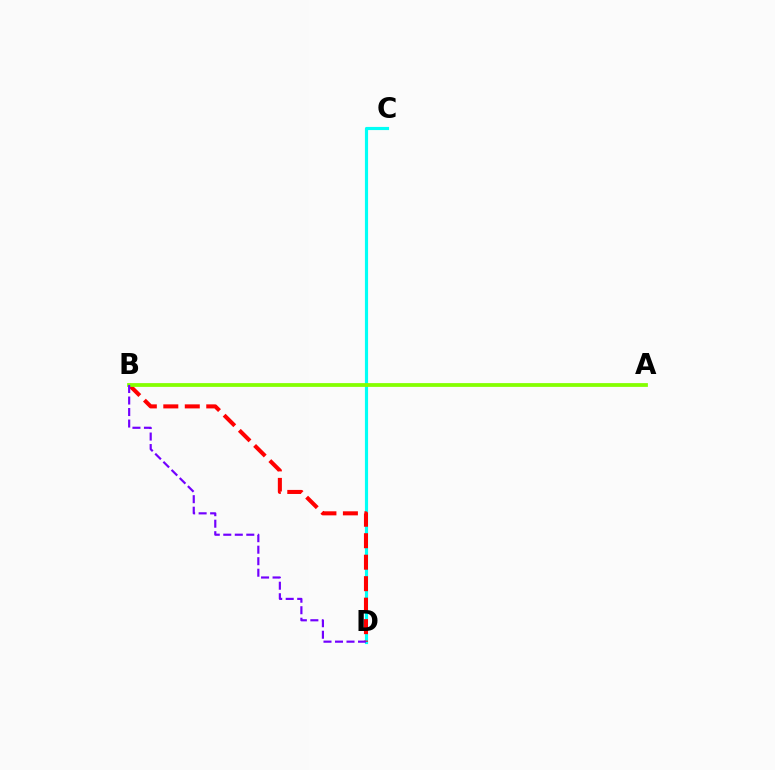{('C', 'D'): [{'color': '#00fff6', 'line_style': 'solid', 'thickness': 2.27}], ('B', 'D'): [{'color': '#ff0000', 'line_style': 'dashed', 'thickness': 2.92}, {'color': '#7200ff', 'line_style': 'dashed', 'thickness': 1.56}], ('A', 'B'): [{'color': '#84ff00', 'line_style': 'solid', 'thickness': 2.72}]}